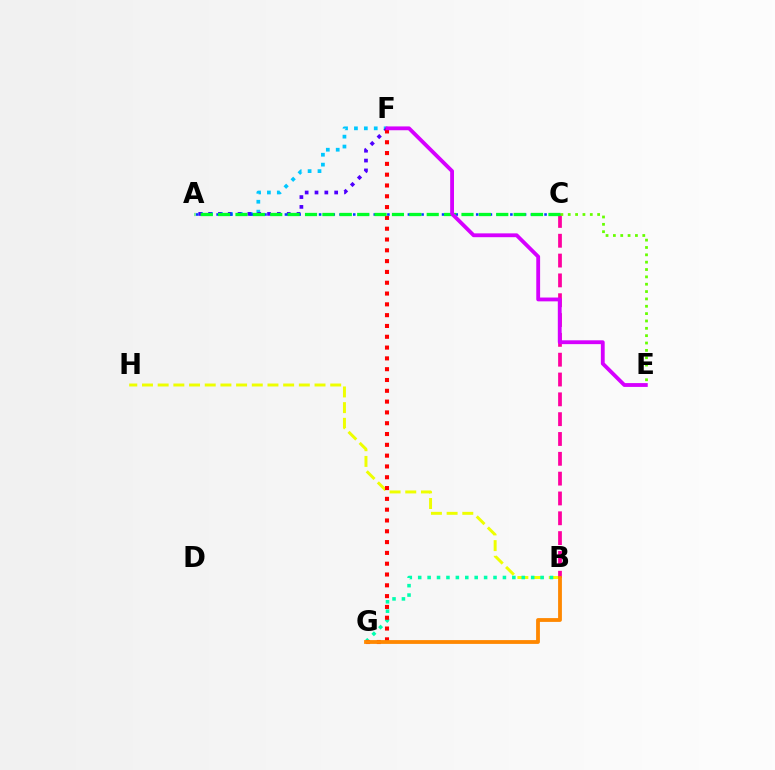{('A', 'F'): [{'color': '#00c7ff', 'line_style': 'dotted', 'thickness': 2.69}, {'color': '#4f00ff', 'line_style': 'dotted', 'thickness': 2.67}], ('B', 'H'): [{'color': '#eeff00', 'line_style': 'dashed', 'thickness': 2.13}], ('B', 'G'): [{'color': '#00ffaf', 'line_style': 'dotted', 'thickness': 2.56}, {'color': '#ff8800', 'line_style': 'solid', 'thickness': 2.74}], ('B', 'C'): [{'color': '#ff00a0', 'line_style': 'dashed', 'thickness': 2.69}], ('F', 'G'): [{'color': '#ff0000', 'line_style': 'dotted', 'thickness': 2.94}], ('A', 'C'): [{'color': '#003fff', 'line_style': 'dotted', 'thickness': 1.86}, {'color': '#00ff27', 'line_style': 'dashed', 'thickness': 2.36}], ('C', 'E'): [{'color': '#66ff00', 'line_style': 'dotted', 'thickness': 2.0}], ('E', 'F'): [{'color': '#d600ff', 'line_style': 'solid', 'thickness': 2.75}]}